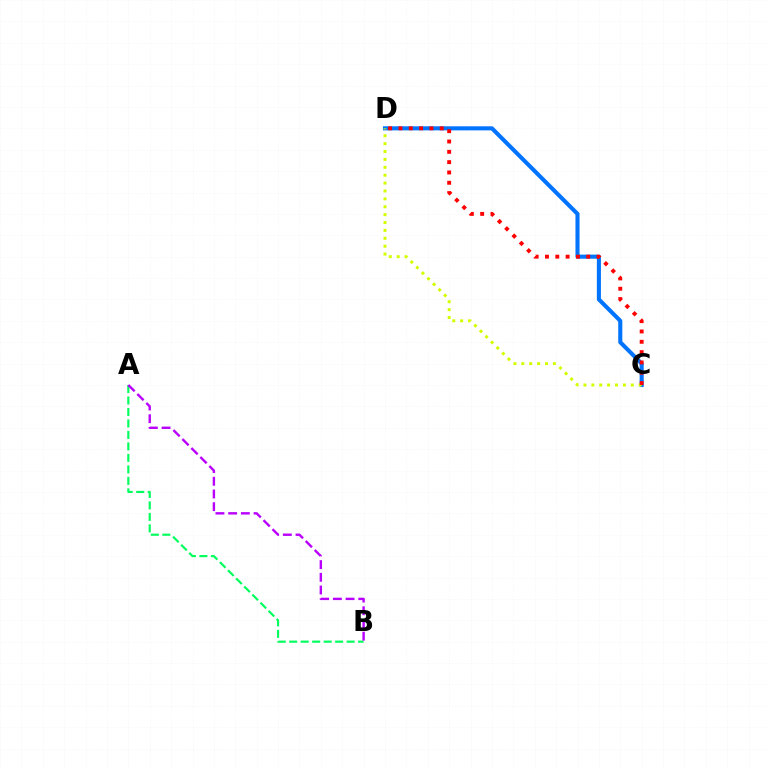{('A', 'B'): [{'color': '#00ff5c', 'line_style': 'dashed', 'thickness': 1.56}, {'color': '#b900ff', 'line_style': 'dashed', 'thickness': 1.73}], ('C', 'D'): [{'color': '#0074ff', 'line_style': 'solid', 'thickness': 2.94}, {'color': '#d1ff00', 'line_style': 'dotted', 'thickness': 2.14}, {'color': '#ff0000', 'line_style': 'dotted', 'thickness': 2.8}]}